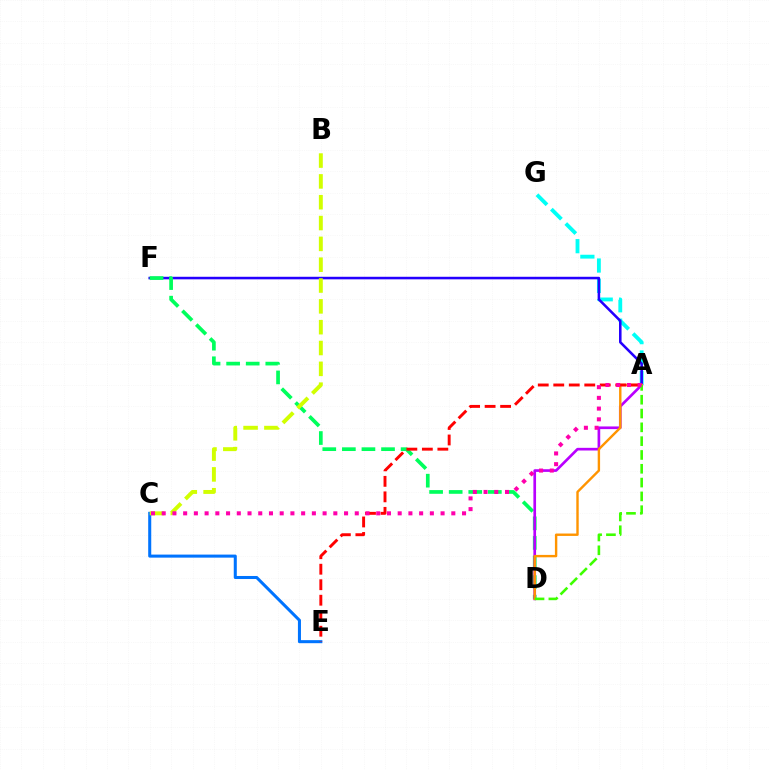{('A', 'G'): [{'color': '#00fff6', 'line_style': 'dashed', 'thickness': 2.77}], ('A', 'F'): [{'color': '#2500ff', 'line_style': 'solid', 'thickness': 1.84}], ('D', 'F'): [{'color': '#00ff5c', 'line_style': 'dashed', 'thickness': 2.66}], ('A', 'D'): [{'color': '#b900ff', 'line_style': 'solid', 'thickness': 1.92}, {'color': '#ff9400', 'line_style': 'solid', 'thickness': 1.73}, {'color': '#3dff00', 'line_style': 'dashed', 'thickness': 1.88}], ('C', 'E'): [{'color': '#0074ff', 'line_style': 'solid', 'thickness': 2.19}], ('A', 'E'): [{'color': '#ff0000', 'line_style': 'dashed', 'thickness': 2.11}], ('B', 'C'): [{'color': '#d1ff00', 'line_style': 'dashed', 'thickness': 2.83}], ('A', 'C'): [{'color': '#ff00ac', 'line_style': 'dotted', 'thickness': 2.91}]}